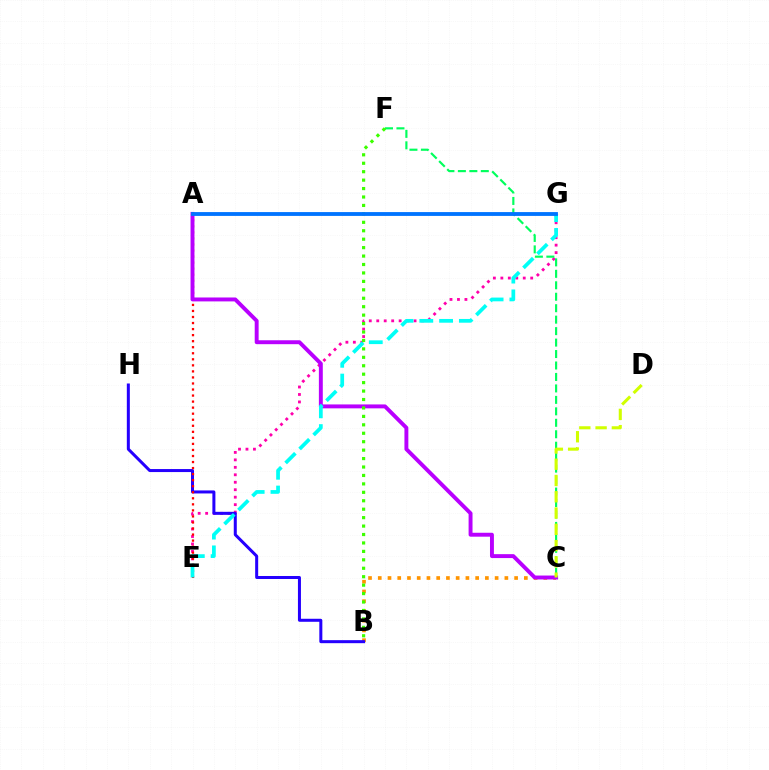{('E', 'G'): [{'color': '#ff00ac', 'line_style': 'dotted', 'thickness': 2.03}, {'color': '#00fff6', 'line_style': 'dashed', 'thickness': 2.69}], ('C', 'F'): [{'color': '#00ff5c', 'line_style': 'dashed', 'thickness': 1.56}], ('B', 'C'): [{'color': '#ff9400', 'line_style': 'dotted', 'thickness': 2.65}], ('B', 'H'): [{'color': '#2500ff', 'line_style': 'solid', 'thickness': 2.17}], ('A', 'E'): [{'color': '#ff0000', 'line_style': 'dotted', 'thickness': 1.64}], ('A', 'C'): [{'color': '#b900ff', 'line_style': 'solid', 'thickness': 2.82}], ('B', 'F'): [{'color': '#3dff00', 'line_style': 'dotted', 'thickness': 2.29}], ('C', 'D'): [{'color': '#d1ff00', 'line_style': 'dashed', 'thickness': 2.21}], ('A', 'G'): [{'color': '#0074ff', 'line_style': 'solid', 'thickness': 2.76}]}